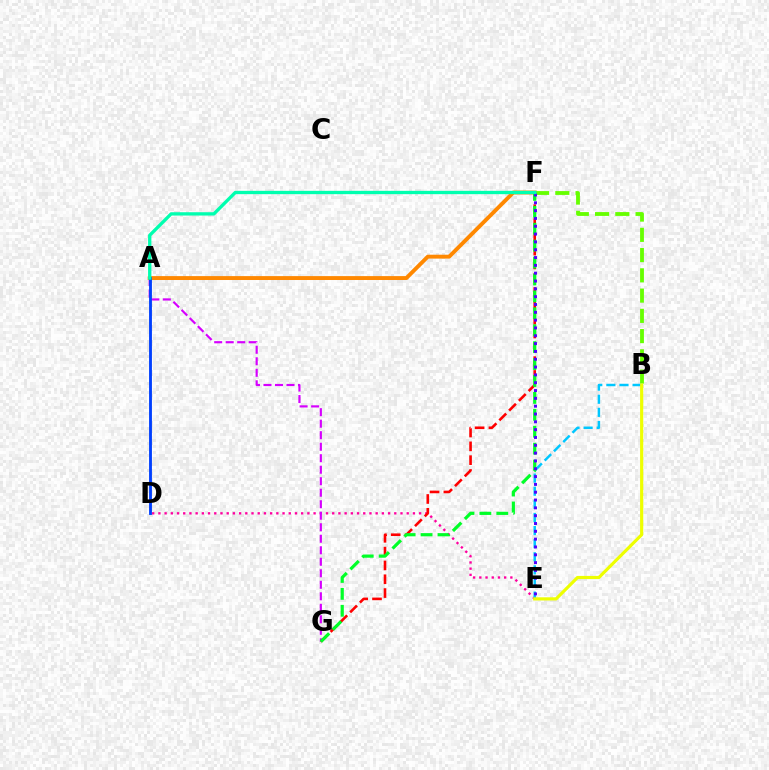{('D', 'E'): [{'color': '#ff00a0', 'line_style': 'dotted', 'thickness': 1.69}], ('A', 'G'): [{'color': '#d600ff', 'line_style': 'dashed', 'thickness': 1.56}], ('A', 'F'): [{'color': '#ff8800', 'line_style': 'solid', 'thickness': 2.81}, {'color': '#00ffaf', 'line_style': 'solid', 'thickness': 2.39}], ('B', 'F'): [{'color': '#66ff00', 'line_style': 'dashed', 'thickness': 2.75}], ('F', 'G'): [{'color': '#ff0000', 'line_style': 'dashed', 'thickness': 1.88}, {'color': '#00ff27', 'line_style': 'dashed', 'thickness': 2.3}], ('A', 'D'): [{'color': '#003fff', 'line_style': 'solid', 'thickness': 2.05}], ('B', 'E'): [{'color': '#00c7ff', 'line_style': 'dashed', 'thickness': 1.78}, {'color': '#eeff00', 'line_style': 'solid', 'thickness': 2.28}], ('E', 'F'): [{'color': '#4f00ff', 'line_style': 'dotted', 'thickness': 2.13}]}